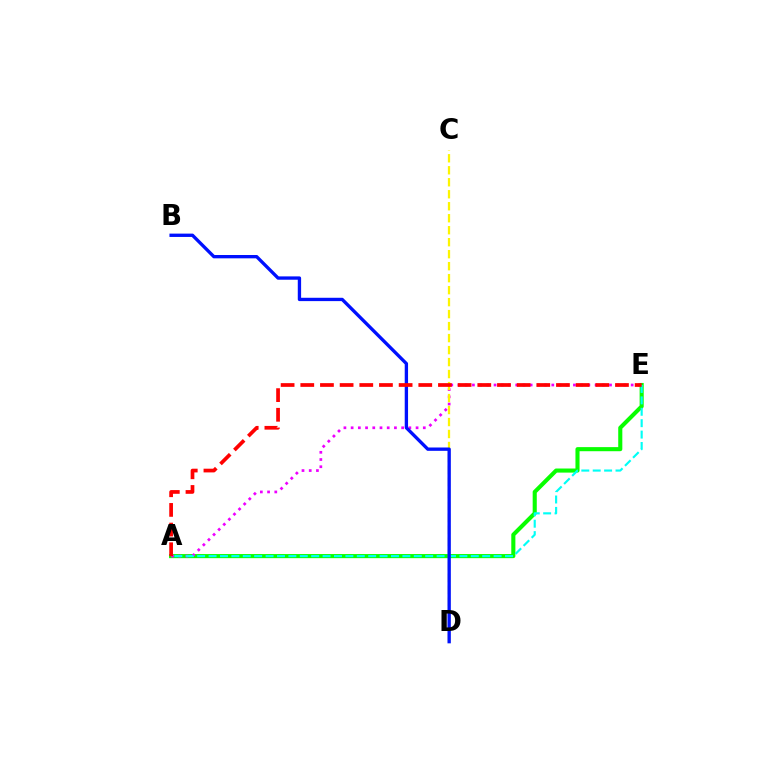{('A', 'E'): [{'color': '#08ff00', 'line_style': 'solid', 'thickness': 2.95}, {'color': '#ee00ff', 'line_style': 'dotted', 'thickness': 1.96}, {'color': '#00fff6', 'line_style': 'dashed', 'thickness': 1.55}, {'color': '#ff0000', 'line_style': 'dashed', 'thickness': 2.67}], ('C', 'D'): [{'color': '#fcf500', 'line_style': 'dashed', 'thickness': 1.63}], ('B', 'D'): [{'color': '#0010ff', 'line_style': 'solid', 'thickness': 2.4}]}